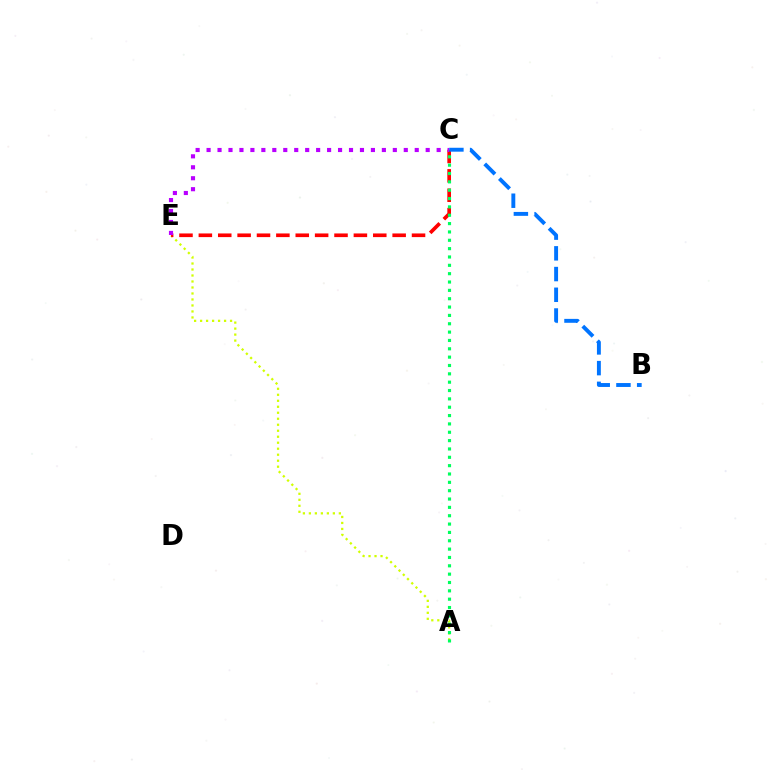{('A', 'E'): [{'color': '#d1ff00', 'line_style': 'dotted', 'thickness': 1.63}], ('C', 'E'): [{'color': '#ff0000', 'line_style': 'dashed', 'thickness': 2.63}, {'color': '#b900ff', 'line_style': 'dotted', 'thickness': 2.98}], ('A', 'C'): [{'color': '#00ff5c', 'line_style': 'dotted', 'thickness': 2.27}], ('B', 'C'): [{'color': '#0074ff', 'line_style': 'dashed', 'thickness': 2.81}]}